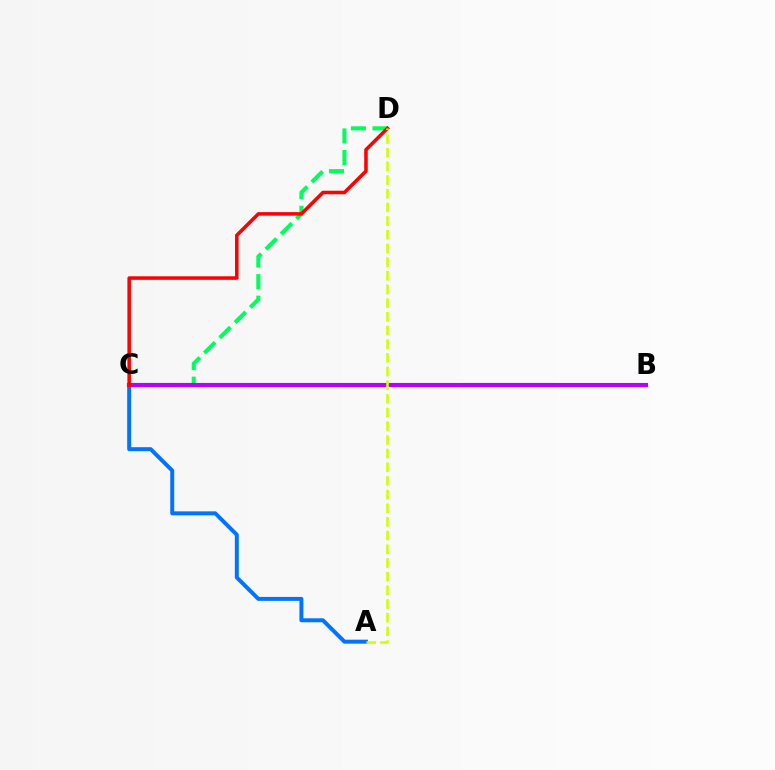{('C', 'D'): [{'color': '#00ff5c', 'line_style': 'dashed', 'thickness': 2.93}, {'color': '#ff0000', 'line_style': 'solid', 'thickness': 2.54}], ('A', 'C'): [{'color': '#0074ff', 'line_style': 'solid', 'thickness': 2.85}], ('B', 'C'): [{'color': '#b900ff', 'line_style': 'solid', 'thickness': 2.97}], ('A', 'D'): [{'color': '#d1ff00', 'line_style': 'dashed', 'thickness': 1.86}]}